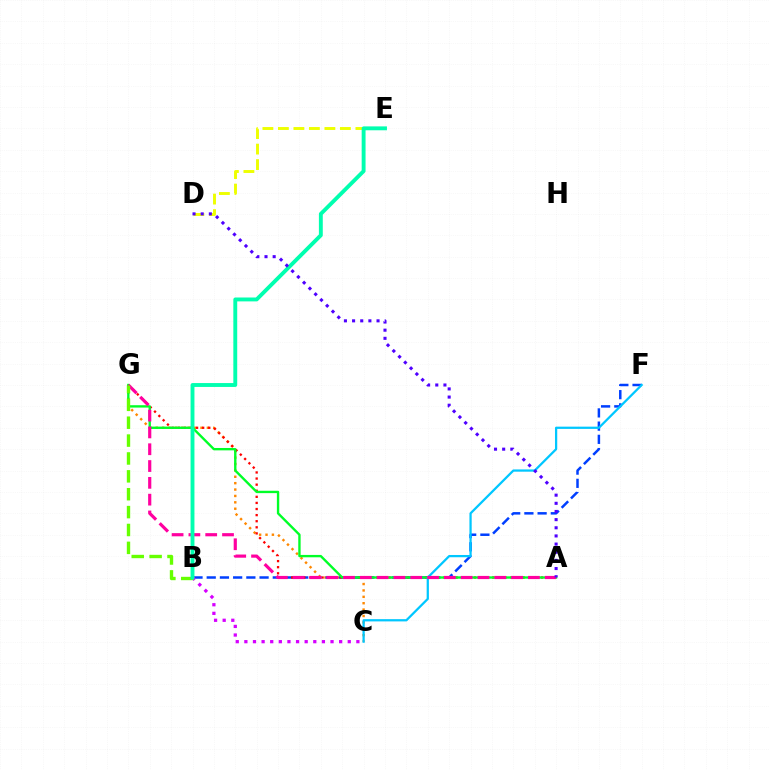{('C', 'G'): [{'color': '#ff8800', 'line_style': 'dotted', 'thickness': 1.74}], ('B', 'F'): [{'color': '#003fff', 'line_style': 'dashed', 'thickness': 1.8}], ('A', 'G'): [{'color': '#ff0000', 'line_style': 'dotted', 'thickness': 1.66}, {'color': '#00ff27', 'line_style': 'solid', 'thickness': 1.7}, {'color': '#ff00a0', 'line_style': 'dashed', 'thickness': 2.28}], ('C', 'F'): [{'color': '#00c7ff', 'line_style': 'solid', 'thickness': 1.62}], ('B', 'C'): [{'color': '#d600ff', 'line_style': 'dotted', 'thickness': 2.34}], ('D', 'E'): [{'color': '#eeff00', 'line_style': 'dashed', 'thickness': 2.11}], ('B', 'G'): [{'color': '#66ff00', 'line_style': 'dashed', 'thickness': 2.43}], ('B', 'E'): [{'color': '#00ffaf', 'line_style': 'solid', 'thickness': 2.8}], ('A', 'D'): [{'color': '#4f00ff', 'line_style': 'dotted', 'thickness': 2.22}]}